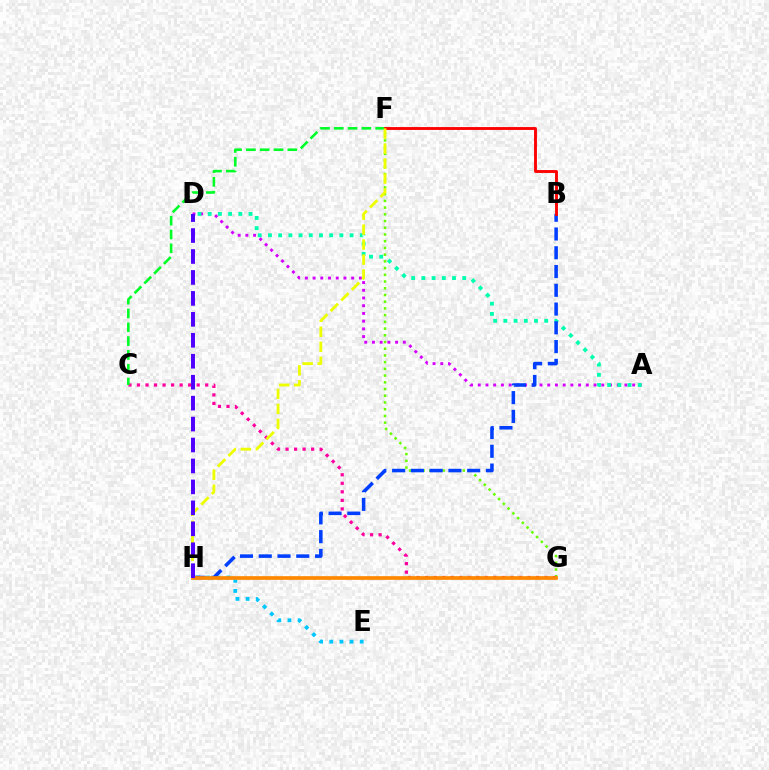{('F', 'G'): [{'color': '#66ff00', 'line_style': 'dotted', 'thickness': 1.83}], ('A', 'D'): [{'color': '#d600ff', 'line_style': 'dotted', 'thickness': 2.1}, {'color': '#00ffaf', 'line_style': 'dotted', 'thickness': 2.77}], ('C', 'G'): [{'color': '#ff00a0', 'line_style': 'dotted', 'thickness': 2.32}], ('C', 'F'): [{'color': '#00ff27', 'line_style': 'dashed', 'thickness': 1.88}], ('E', 'H'): [{'color': '#00c7ff', 'line_style': 'dotted', 'thickness': 2.76}], ('B', 'H'): [{'color': '#003fff', 'line_style': 'dashed', 'thickness': 2.55}], ('B', 'F'): [{'color': '#ff0000', 'line_style': 'solid', 'thickness': 2.07}], ('G', 'H'): [{'color': '#ff8800', 'line_style': 'solid', 'thickness': 2.67}], ('F', 'H'): [{'color': '#eeff00', 'line_style': 'dashed', 'thickness': 2.04}], ('D', 'H'): [{'color': '#4f00ff', 'line_style': 'dashed', 'thickness': 2.85}]}